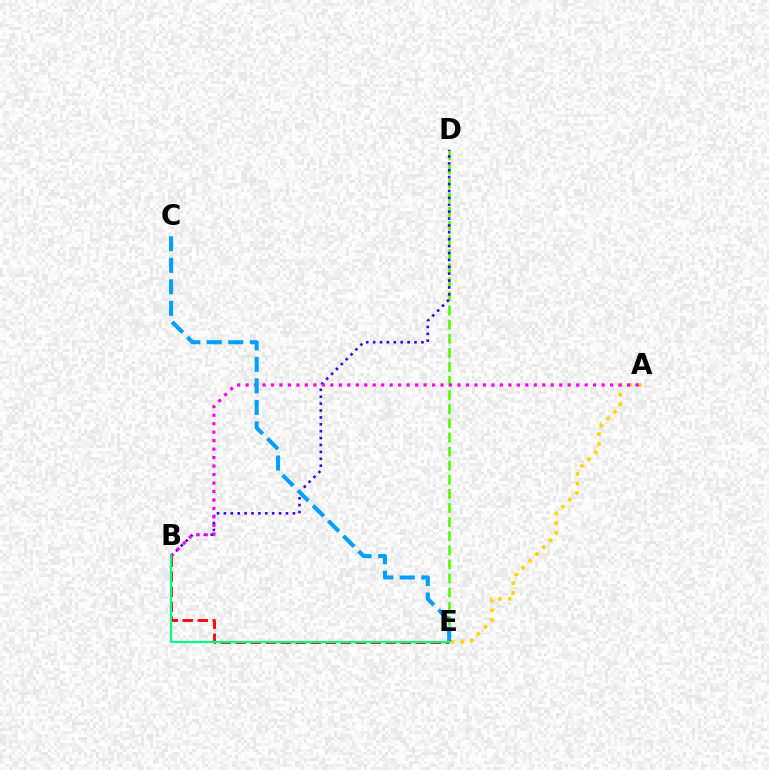{('A', 'E'): [{'color': '#ffd500', 'line_style': 'dotted', 'thickness': 2.64}], ('B', 'E'): [{'color': '#ff0000', 'line_style': 'dashed', 'thickness': 2.04}, {'color': '#00ff86', 'line_style': 'solid', 'thickness': 1.58}], ('D', 'E'): [{'color': '#4fff00', 'line_style': 'dashed', 'thickness': 1.92}], ('B', 'D'): [{'color': '#3700ff', 'line_style': 'dotted', 'thickness': 1.87}], ('A', 'B'): [{'color': '#ff00ed', 'line_style': 'dotted', 'thickness': 2.3}], ('C', 'E'): [{'color': '#009eff', 'line_style': 'dashed', 'thickness': 2.92}]}